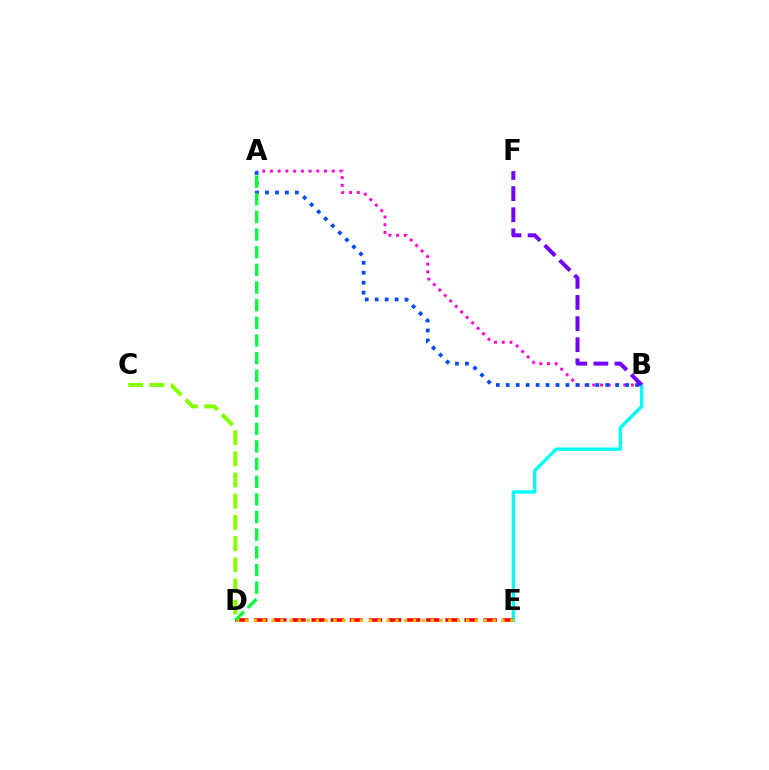{('A', 'B'): [{'color': '#ff00cf', 'line_style': 'dotted', 'thickness': 2.1}, {'color': '#004bff', 'line_style': 'dotted', 'thickness': 2.7}], ('B', 'E'): [{'color': '#00fff6', 'line_style': 'solid', 'thickness': 2.41}], ('B', 'F'): [{'color': '#7200ff', 'line_style': 'dashed', 'thickness': 2.87}], ('D', 'E'): [{'color': '#ff0000', 'line_style': 'dashed', 'thickness': 2.6}, {'color': '#ffbd00', 'line_style': 'dotted', 'thickness': 2.4}], ('A', 'D'): [{'color': '#00ff39', 'line_style': 'dashed', 'thickness': 2.4}], ('C', 'D'): [{'color': '#84ff00', 'line_style': 'dashed', 'thickness': 2.88}]}